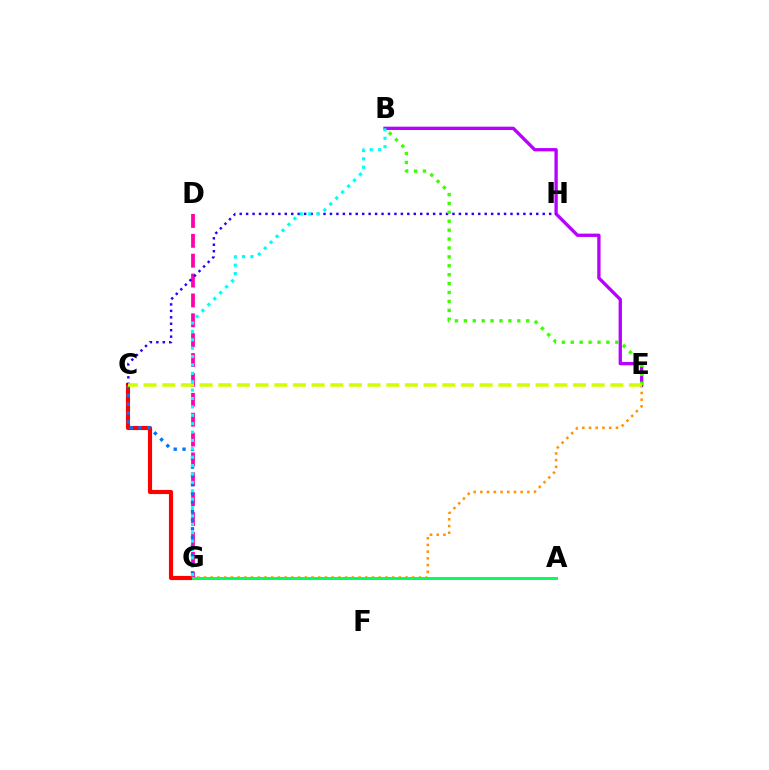{('C', 'G'): [{'color': '#ff0000', 'line_style': 'solid', 'thickness': 2.98}, {'color': '#0074ff', 'line_style': 'dotted', 'thickness': 2.39}], ('E', 'G'): [{'color': '#ff9400', 'line_style': 'dotted', 'thickness': 1.83}], ('D', 'G'): [{'color': '#ff00ac', 'line_style': 'dashed', 'thickness': 2.7}], ('B', 'E'): [{'color': '#b900ff', 'line_style': 'solid', 'thickness': 2.39}, {'color': '#3dff00', 'line_style': 'dotted', 'thickness': 2.42}], ('C', 'H'): [{'color': '#2500ff', 'line_style': 'dotted', 'thickness': 1.75}], ('A', 'G'): [{'color': '#00ff5c', 'line_style': 'solid', 'thickness': 2.13}], ('C', 'E'): [{'color': '#d1ff00', 'line_style': 'dashed', 'thickness': 2.54}], ('B', 'G'): [{'color': '#00fff6', 'line_style': 'dotted', 'thickness': 2.28}]}